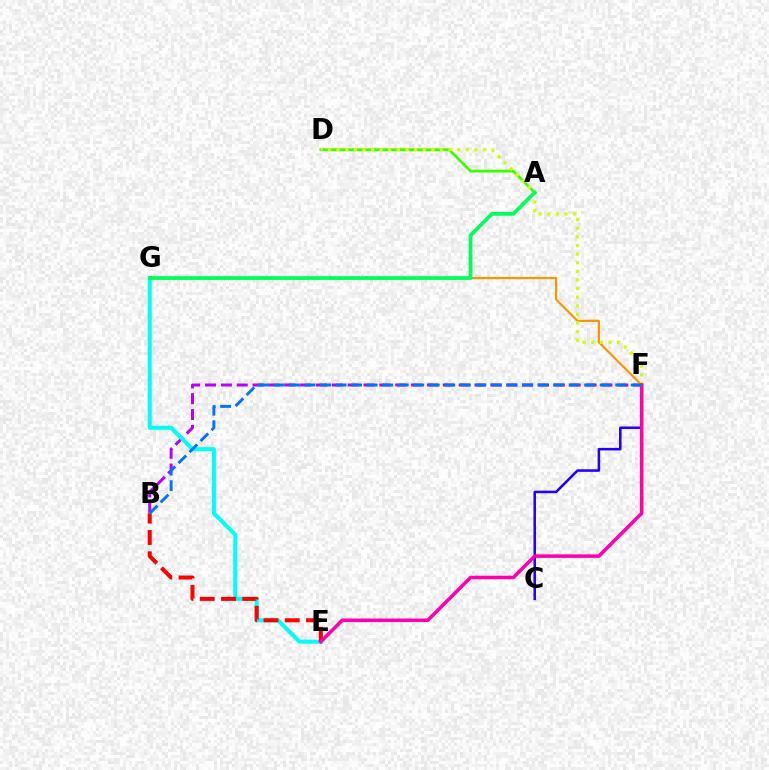{('C', 'F'): [{'color': '#2500ff', 'line_style': 'solid', 'thickness': 1.84}], ('B', 'F'): [{'color': '#b900ff', 'line_style': 'dashed', 'thickness': 2.15}, {'color': '#0074ff', 'line_style': 'dashed', 'thickness': 2.11}], ('A', 'D'): [{'color': '#3dff00', 'line_style': 'solid', 'thickness': 1.98}], ('E', 'G'): [{'color': '#00fff6', 'line_style': 'solid', 'thickness': 2.9}], ('F', 'G'): [{'color': '#ff9400', 'line_style': 'solid', 'thickness': 1.6}], ('D', 'F'): [{'color': '#d1ff00', 'line_style': 'dotted', 'thickness': 2.34}], ('B', 'E'): [{'color': '#ff0000', 'line_style': 'dashed', 'thickness': 2.89}], ('E', 'F'): [{'color': '#ff00ac', 'line_style': 'solid', 'thickness': 2.55}], ('A', 'G'): [{'color': '#00ff5c', 'line_style': 'solid', 'thickness': 2.69}]}